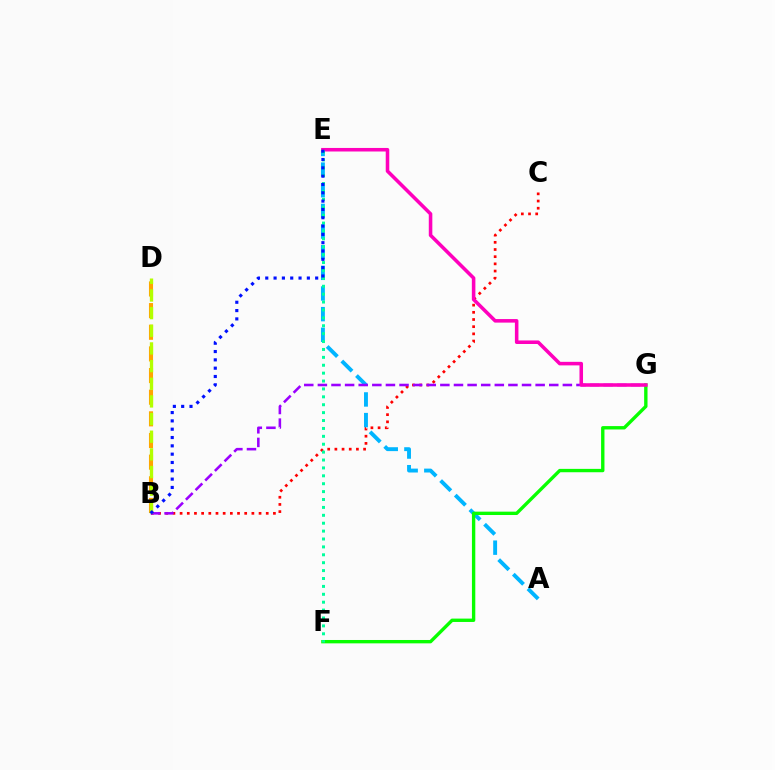{('B', 'C'): [{'color': '#ff0000', 'line_style': 'dotted', 'thickness': 1.95}], ('A', 'E'): [{'color': '#00b5ff', 'line_style': 'dashed', 'thickness': 2.8}], ('B', 'D'): [{'color': '#ffa500', 'line_style': 'dashed', 'thickness': 2.94}, {'color': '#b3ff00', 'line_style': 'dashed', 'thickness': 2.4}], ('B', 'G'): [{'color': '#9b00ff', 'line_style': 'dashed', 'thickness': 1.85}], ('F', 'G'): [{'color': '#08ff00', 'line_style': 'solid', 'thickness': 2.42}], ('E', 'G'): [{'color': '#ff00bd', 'line_style': 'solid', 'thickness': 2.55}], ('E', 'F'): [{'color': '#00ff9d', 'line_style': 'dotted', 'thickness': 2.15}], ('B', 'E'): [{'color': '#0010ff', 'line_style': 'dotted', 'thickness': 2.26}]}